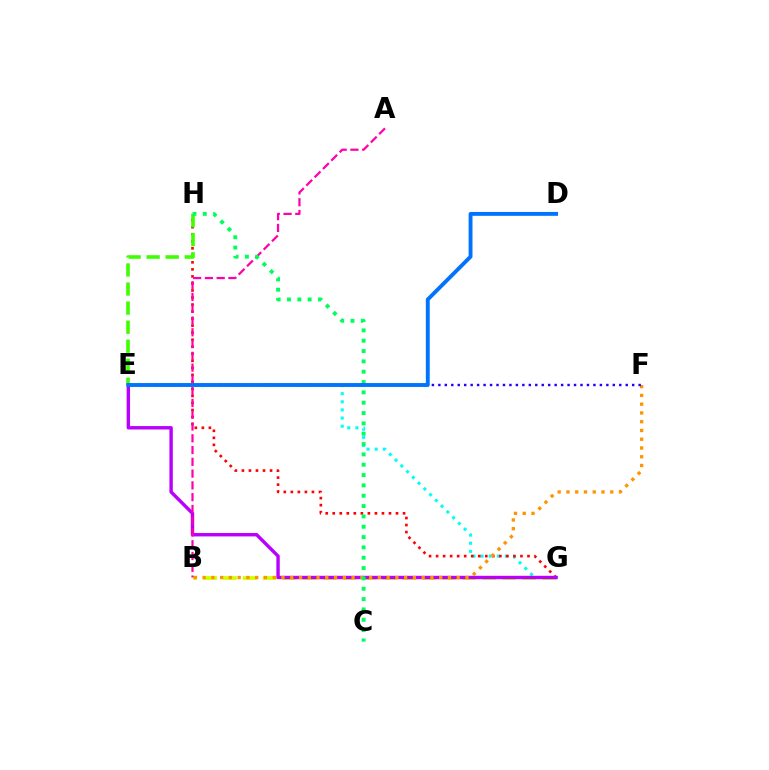{('B', 'G'): [{'color': '#d1ff00', 'line_style': 'dashed', 'thickness': 2.71}], ('E', 'G'): [{'color': '#00fff6', 'line_style': 'dotted', 'thickness': 2.21}, {'color': '#b900ff', 'line_style': 'solid', 'thickness': 2.45}], ('G', 'H'): [{'color': '#ff0000', 'line_style': 'dotted', 'thickness': 1.91}], ('E', 'H'): [{'color': '#3dff00', 'line_style': 'dashed', 'thickness': 2.59}], ('B', 'F'): [{'color': '#ff9400', 'line_style': 'dotted', 'thickness': 2.38}], ('A', 'B'): [{'color': '#ff00ac', 'line_style': 'dashed', 'thickness': 1.6}], ('C', 'H'): [{'color': '#00ff5c', 'line_style': 'dotted', 'thickness': 2.81}], ('E', 'F'): [{'color': '#2500ff', 'line_style': 'dotted', 'thickness': 1.76}], ('D', 'E'): [{'color': '#0074ff', 'line_style': 'solid', 'thickness': 2.79}]}